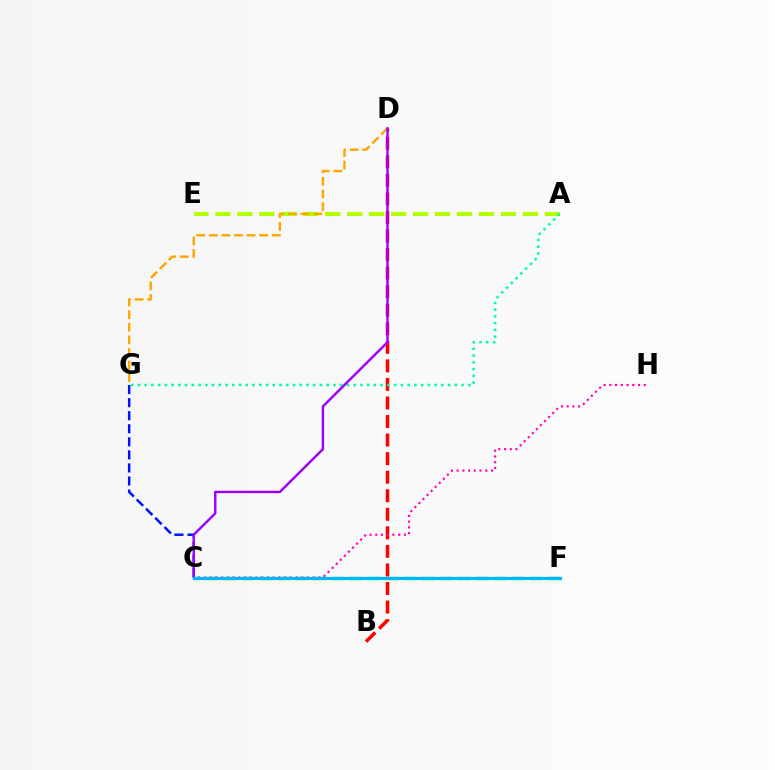{('A', 'E'): [{'color': '#b3ff00', 'line_style': 'dashed', 'thickness': 2.98}], ('C', 'F'): [{'color': '#08ff00', 'line_style': 'dashed', 'thickness': 2.45}, {'color': '#00b5ff', 'line_style': 'solid', 'thickness': 2.27}], ('C', 'G'): [{'color': '#0010ff', 'line_style': 'dashed', 'thickness': 1.77}], ('B', 'D'): [{'color': '#ff0000', 'line_style': 'dashed', 'thickness': 2.52}], ('D', 'G'): [{'color': '#ffa500', 'line_style': 'dashed', 'thickness': 1.71}], ('C', 'H'): [{'color': '#ff00bd', 'line_style': 'dotted', 'thickness': 1.56}], ('A', 'G'): [{'color': '#00ff9d', 'line_style': 'dotted', 'thickness': 1.83}], ('C', 'D'): [{'color': '#9b00ff', 'line_style': 'solid', 'thickness': 1.73}]}